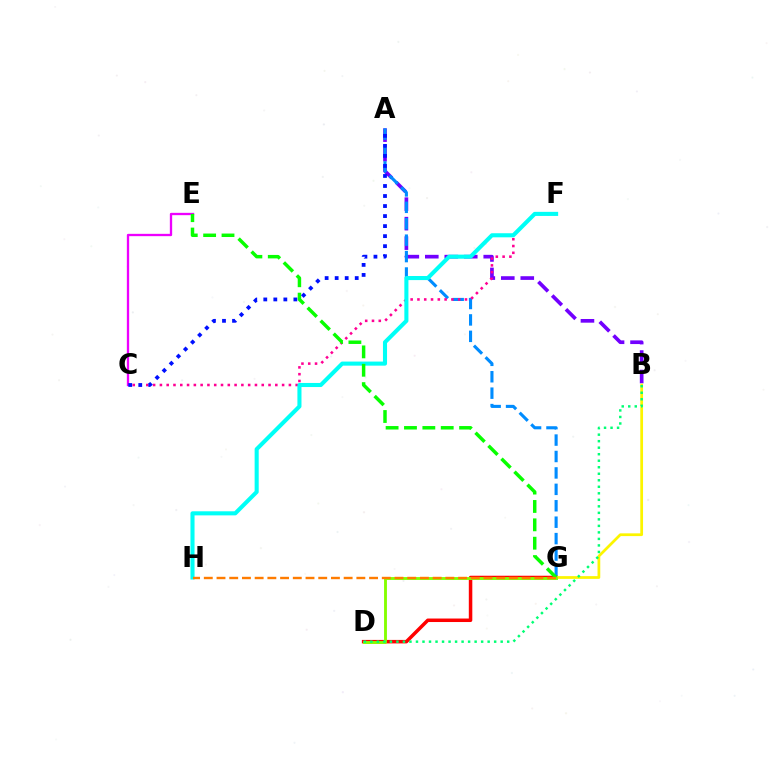{('A', 'B'): [{'color': '#7200ff', 'line_style': 'dashed', 'thickness': 2.65}], ('A', 'G'): [{'color': '#008cff', 'line_style': 'dashed', 'thickness': 2.23}], ('C', 'F'): [{'color': '#ff0094', 'line_style': 'dotted', 'thickness': 1.84}], ('D', 'G'): [{'color': '#ff0000', 'line_style': 'solid', 'thickness': 2.52}, {'color': '#84ff00', 'line_style': 'solid', 'thickness': 2.07}], ('C', 'E'): [{'color': '#ee00ff', 'line_style': 'solid', 'thickness': 1.67}], ('B', 'G'): [{'color': '#fcf500', 'line_style': 'solid', 'thickness': 1.98}], ('F', 'H'): [{'color': '#00fff6', 'line_style': 'solid', 'thickness': 2.93}], ('E', 'G'): [{'color': '#08ff00', 'line_style': 'dashed', 'thickness': 2.5}], ('G', 'H'): [{'color': '#ff7c00', 'line_style': 'dashed', 'thickness': 1.73}], ('B', 'D'): [{'color': '#00ff74', 'line_style': 'dotted', 'thickness': 1.77}], ('A', 'C'): [{'color': '#0010ff', 'line_style': 'dotted', 'thickness': 2.72}]}